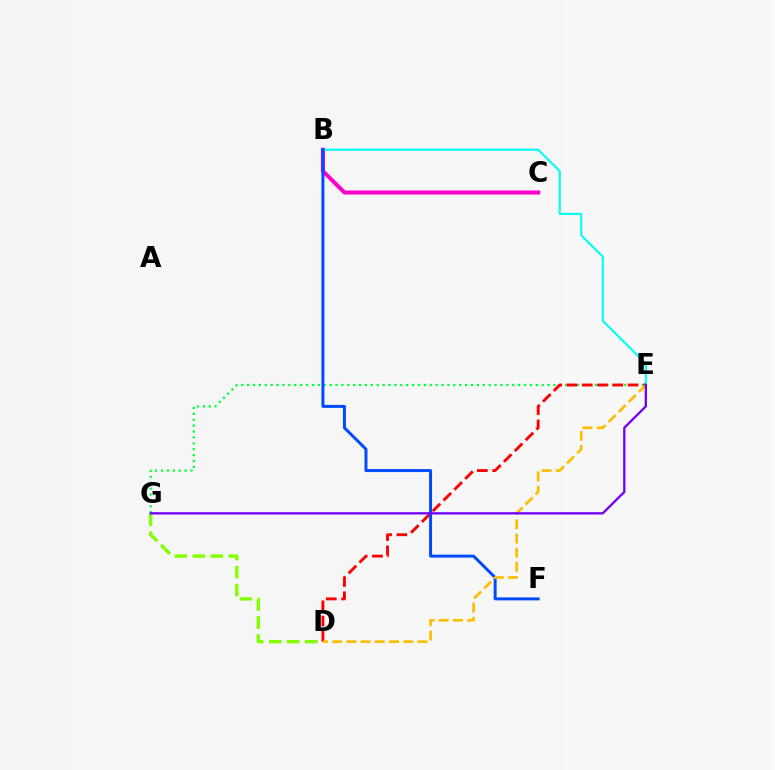{('B', 'C'): [{'color': '#ff00cf', 'line_style': 'solid', 'thickness': 2.92}], ('D', 'G'): [{'color': '#84ff00', 'line_style': 'dashed', 'thickness': 2.45}], ('E', 'G'): [{'color': '#00ff39', 'line_style': 'dotted', 'thickness': 1.6}, {'color': '#7200ff', 'line_style': 'solid', 'thickness': 1.66}], ('B', 'E'): [{'color': '#00fff6', 'line_style': 'solid', 'thickness': 1.52}], ('D', 'E'): [{'color': '#ff0000', 'line_style': 'dashed', 'thickness': 2.08}, {'color': '#ffbd00', 'line_style': 'dashed', 'thickness': 1.93}], ('B', 'F'): [{'color': '#004bff', 'line_style': 'solid', 'thickness': 2.15}]}